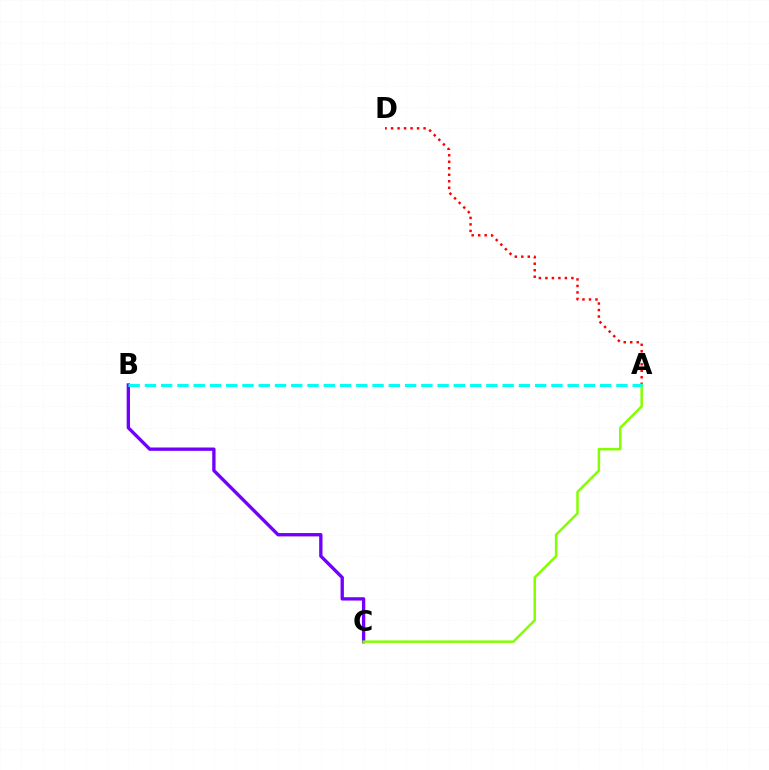{('B', 'C'): [{'color': '#7200ff', 'line_style': 'solid', 'thickness': 2.4}], ('A', 'D'): [{'color': '#ff0000', 'line_style': 'dotted', 'thickness': 1.77}], ('A', 'C'): [{'color': '#84ff00', 'line_style': 'solid', 'thickness': 1.8}], ('A', 'B'): [{'color': '#00fff6', 'line_style': 'dashed', 'thickness': 2.21}]}